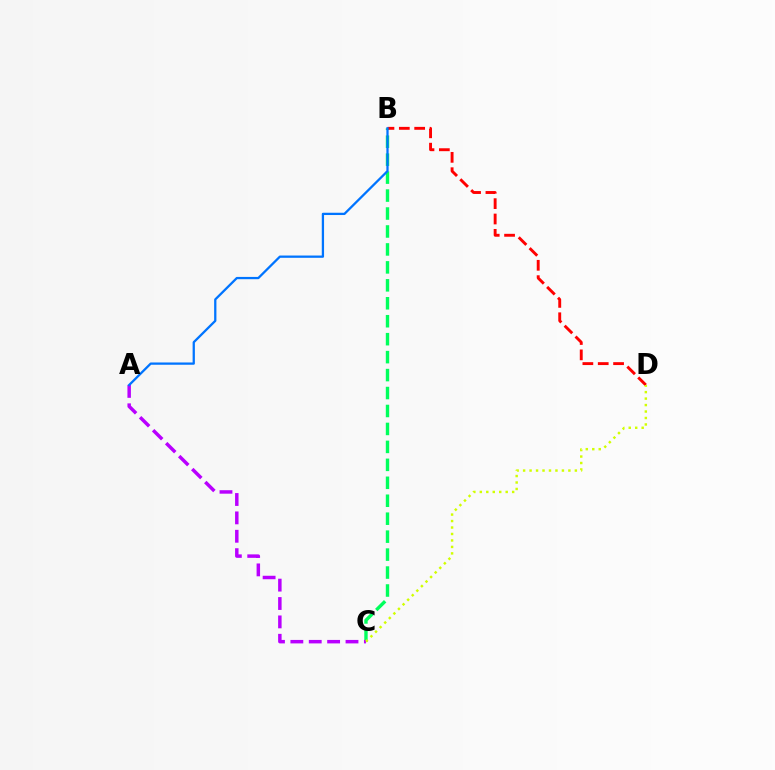{('B', 'C'): [{'color': '#00ff5c', 'line_style': 'dashed', 'thickness': 2.44}], ('A', 'C'): [{'color': '#b900ff', 'line_style': 'dashed', 'thickness': 2.5}], ('B', 'D'): [{'color': '#ff0000', 'line_style': 'dashed', 'thickness': 2.09}], ('C', 'D'): [{'color': '#d1ff00', 'line_style': 'dotted', 'thickness': 1.76}], ('A', 'B'): [{'color': '#0074ff', 'line_style': 'solid', 'thickness': 1.64}]}